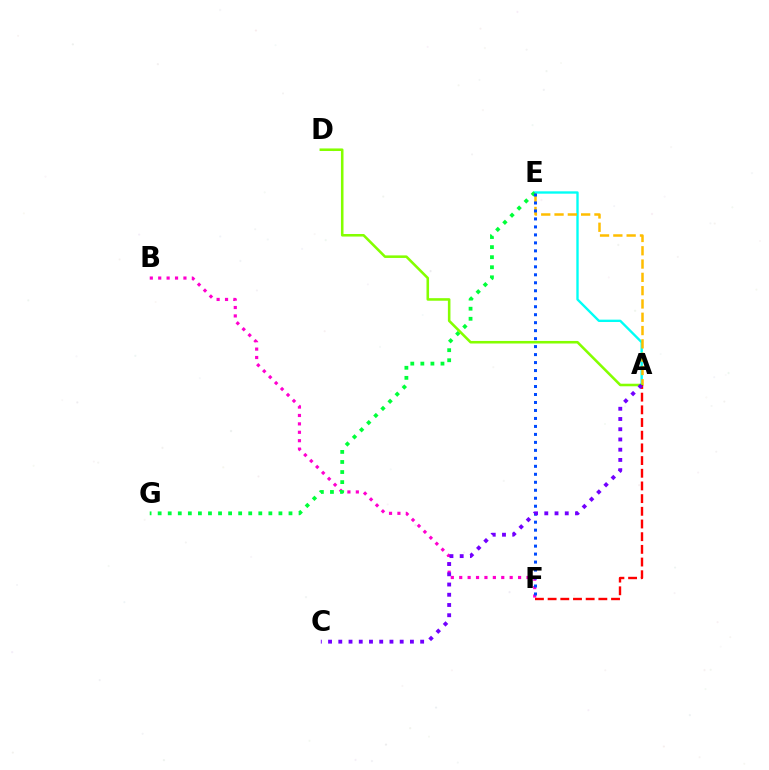{('A', 'E'): [{'color': '#00fff6', 'line_style': 'solid', 'thickness': 1.7}, {'color': '#ffbd00', 'line_style': 'dashed', 'thickness': 1.81}], ('B', 'F'): [{'color': '#ff00cf', 'line_style': 'dotted', 'thickness': 2.28}], ('E', 'G'): [{'color': '#00ff39', 'line_style': 'dotted', 'thickness': 2.73}], ('E', 'F'): [{'color': '#004bff', 'line_style': 'dotted', 'thickness': 2.17}], ('A', 'D'): [{'color': '#84ff00', 'line_style': 'solid', 'thickness': 1.85}], ('A', 'F'): [{'color': '#ff0000', 'line_style': 'dashed', 'thickness': 1.72}], ('A', 'C'): [{'color': '#7200ff', 'line_style': 'dotted', 'thickness': 2.78}]}